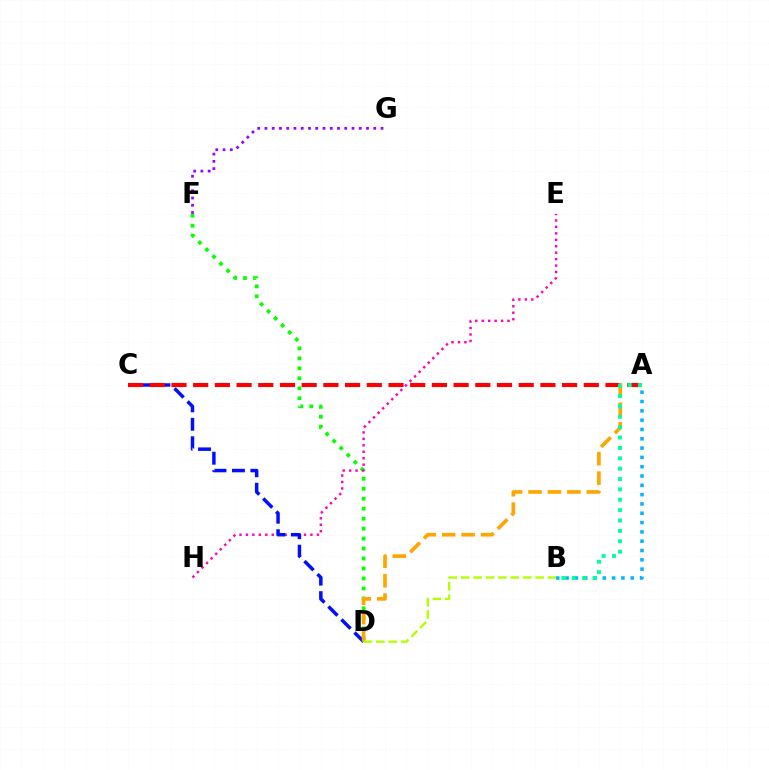{('D', 'F'): [{'color': '#08ff00', 'line_style': 'dotted', 'thickness': 2.71}], ('E', 'H'): [{'color': '#ff00bd', 'line_style': 'dotted', 'thickness': 1.75}], ('A', 'B'): [{'color': '#00b5ff', 'line_style': 'dotted', 'thickness': 2.53}, {'color': '#00ff9d', 'line_style': 'dotted', 'thickness': 2.82}], ('C', 'D'): [{'color': '#0010ff', 'line_style': 'dashed', 'thickness': 2.51}], ('A', 'D'): [{'color': '#ffa500', 'line_style': 'dashed', 'thickness': 2.64}], ('B', 'D'): [{'color': '#b3ff00', 'line_style': 'dashed', 'thickness': 1.69}], ('A', 'C'): [{'color': '#ff0000', 'line_style': 'dashed', 'thickness': 2.95}], ('F', 'G'): [{'color': '#9b00ff', 'line_style': 'dotted', 'thickness': 1.97}]}